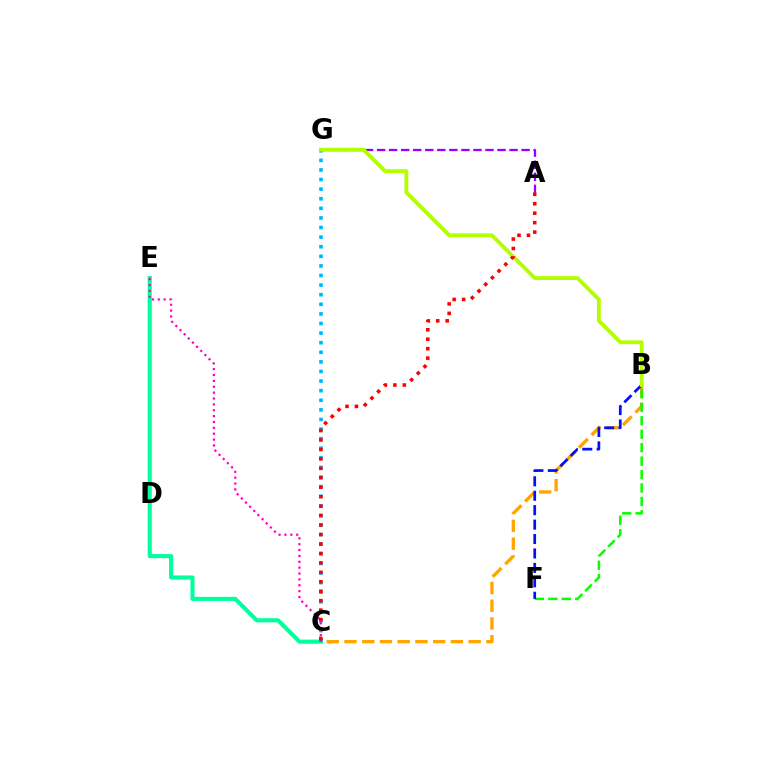{('B', 'C'): [{'color': '#ffa500', 'line_style': 'dashed', 'thickness': 2.41}], ('C', 'E'): [{'color': '#00ff9d', 'line_style': 'solid', 'thickness': 2.95}, {'color': '#ff00bd', 'line_style': 'dotted', 'thickness': 1.59}], ('B', 'F'): [{'color': '#08ff00', 'line_style': 'dashed', 'thickness': 1.83}, {'color': '#0010ff', 'line_style': 'dashed', 'thickness': 1.96}], ('A', 'G'): [{'color': '#9b00ff', 'line_style': 'dashed', 'thickness': 1.64}], ('C', 'G'): [{'color': '#00b5ff', 'line_style': 'dotted', 'thickness': 2.61}], ('B', 'G'): [{'color': '#b3ff00', 'line_style': 'solid', 'thickness': 2.77}], ('A', 'C'): [{'color': '#ff0000', 'line_style': 'dotted', 'thickness': 2.57}]}